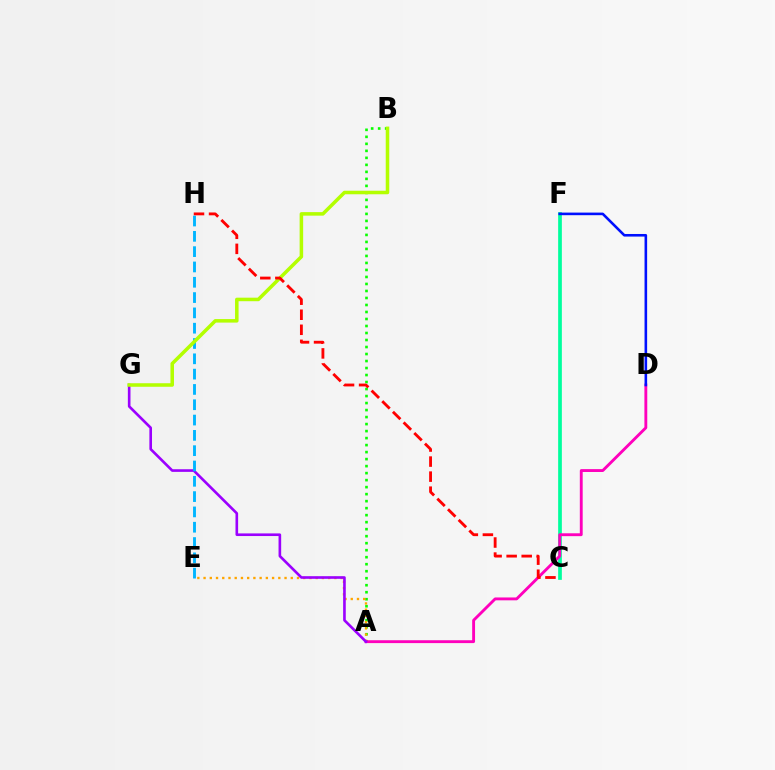{('A', 'B'): [{'color': '#08ff00', 'line_style': 'dotted', 'thickness': 1.9}], ('C', 'F'): [{'color': '#00ff9d', 'line_style': 'solid', 'thickness': 2.67}], ('A', 'E'): [{'color': '#ffa500', 'line_style': 'dotted', 'thickness': 1.69}], ('A', 'D'): [{'color': '#ff00bd', 'line_style': 'solid', 'thickness': 2.06}], ('D', 'F'): [{'color': '#0010ff', 'line_style': 'solid', 'thickness': 1.87}], ('A', 'G'): [{'color': '#9b00ff', 'line_style': 'solid', 'thickness': 1.9}], ('E', 'H'): [{'color': '#00b5ff', 'line_style': 'dashed', 'thickness': 2.08}], ('B', 'G'): [{'color': '#b3ff00', 'line_style': 'solid', 'thickness': 2.54}], ('C', 'H'): [{'color': '#ff0000', 'line_style': 'dashed', 'thickness': 2.04}]}